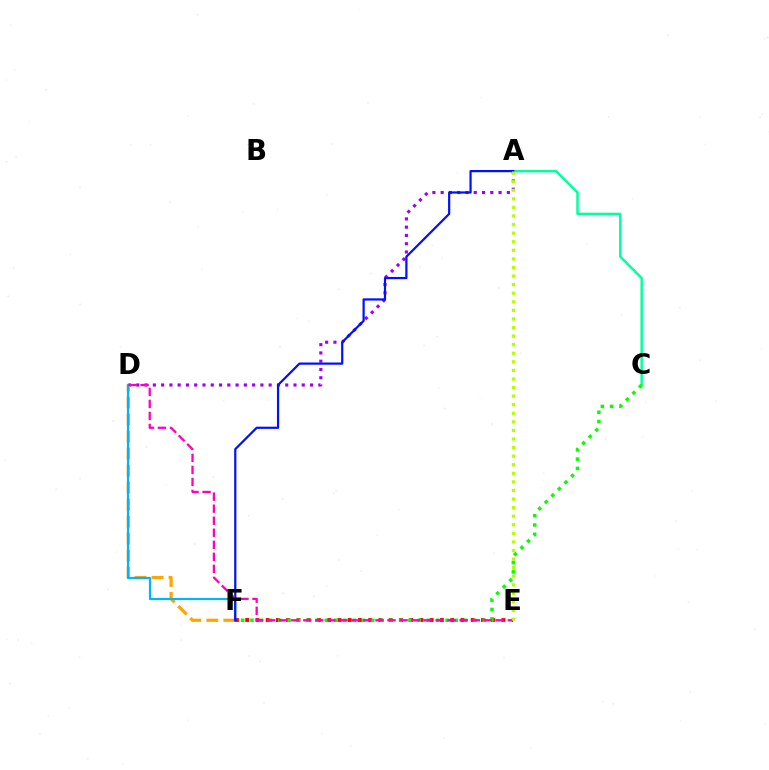{('A', 'D'): [{'color': '#9b00ff', 'line_style': 'dotted', 'thickness': 2.25}], ('E', 'F'): [{'color': '#ff0000', 'line_style': 'dotted', 'thickness': 2.78}], ('D', 'F'): [{'color': '#ffa500', 'line_style': 'dashed', 'thickness': 2.31}, {'color': '#00b5ff', 'line_style': 'solid', 'thickness': 1.59}], ('A', 'C'): [{'color': '#00ff9d', 'line_style': 'solid', 'thickness': 1.75}], ('C', 'F'): [{'color': '#08ff00', 'line_style': 'dotted', 'thickness': 2.52}], ('A', 'F'): [{'color': '#0010ff', 'line_style': 'solid', 'thickness': 1.59}], ('D', 'E'): [{'color': '#ff00bd', 'line_style': 'dashed', 'thickness': 1.63}], ('A', 'E'): [{'color': '#b3ff00', 'line_style': 'dotted', 'thickness': 2.33}]}